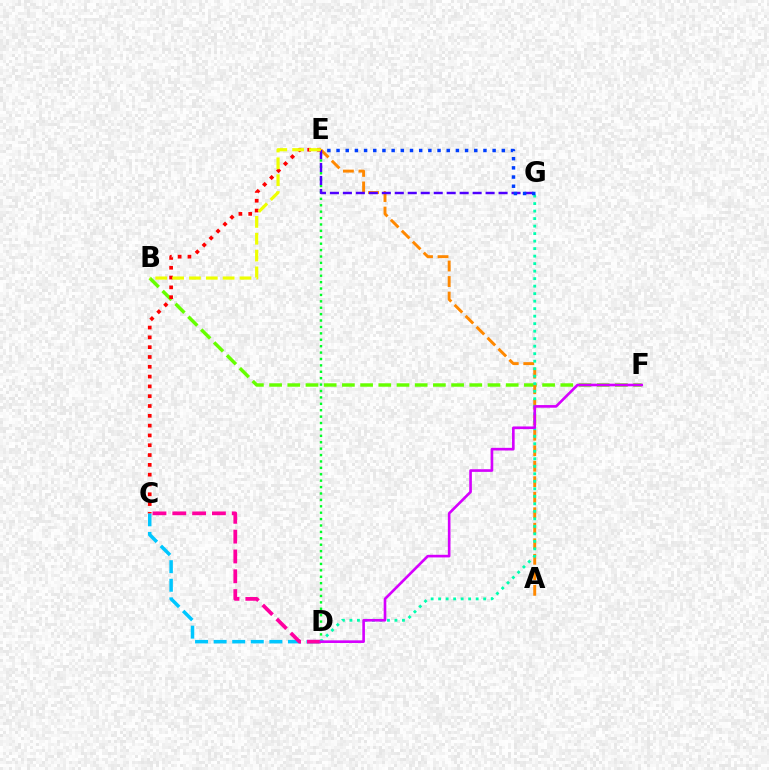{('C', 'D'): [{'color': '#00c7ff', 'line_style': 'dashed', 'thickness': 2.52}, {'color': '#ff00a0', 'line_style': 'dashed', 'thickness': 2.69}], ('B', 'F'): [{'color': '#66ff00', 'line_style': 'dashed', 'thickness': 2.47}], ('A', 'E'): [{'color': '#ff8800', 'line_style': 'dashed', 'thickness': 2.11}], ('D', 'E'): [{'color': '#00ff27', 'line_style': 'dotted', 'thickness': 1.74}], ('E', 'G'): [{'color': '#4f00ff', 'line_style': 'dashed', 'thickness': 1.76}, {'color': '#003fff', 'line_style': 'dotted', 'thickness': 2.49}], ('D', 'G'): [{'color': '#00ffaf', 'line_style': 'dotted', 'thickness': 2.04}], ('D', 'F'): [{'color': '#d600ff', 'line_style': 'solid', 'thickness': 1.9}], ('C', 'E'): [{'color': '#ff0000', 'line_style': 'dotted', 'thickness': 2.66}], ('B', 'E'): [{'color': '#eeff00', 'line_style': 'dashed', 'thickness': 2.29}]}